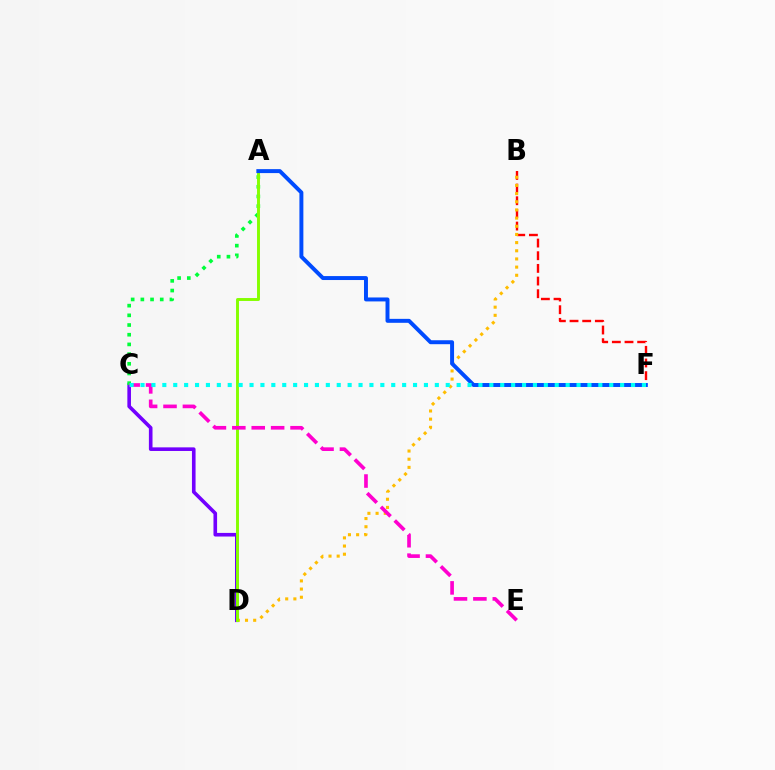{('C', 'D'): [{'color': '#7200ff', 'line_style': 'solid', 'thickness': 2.6}], ('B', 'F'): [{'color': '#ff0000', 'line_style': 'dashed', 'thickness': 1.72}], ('B', 'D'): [{'color': '#ffbd00', 'line_style': 'dotted', 'thickness': 2.22}], ('A', 'C'): [{'color': '#00ff39', 'line_style': 'dotted', 'thickness': 2.63}], ('A', 'D'): [{'color': '#84ff00', 'line_style': 'solid', 'thickness': 2.11}], ('C', 'E'): [{'color': '#ff00cf', 'line_style': 'dashed', 'thickness': 2.64}], ('A', 'F'): [{'color': '#004bff', 'line_style': 'solid', 'thickness': 2.85}], ('C', 'F'): [{'color': '#00fff6', 'line_style': 'dotted', 'thickness': 2.96}]}